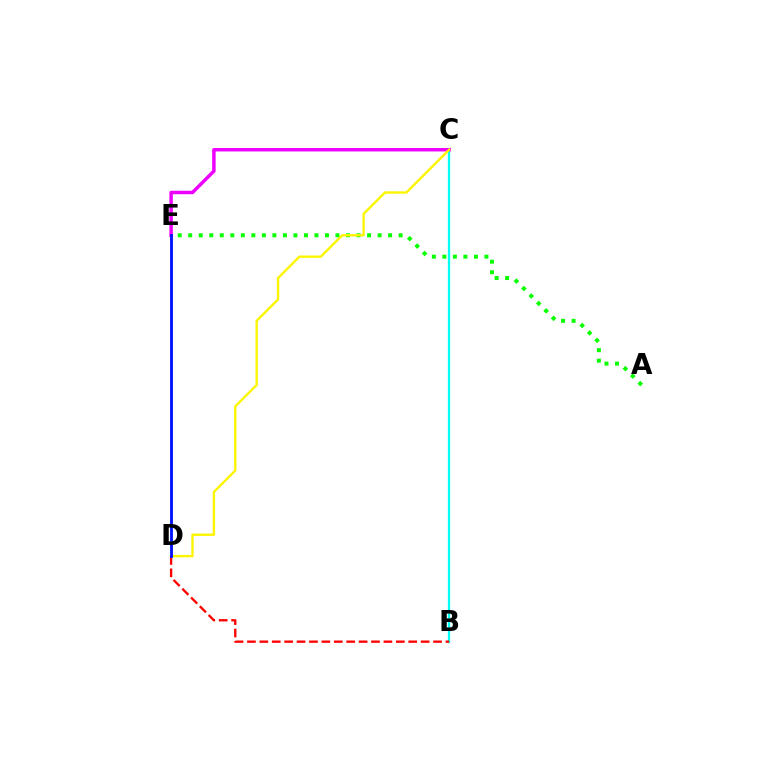{('A', 'E'): [{'color': '#08ff00', 'line_style': 'dotted', 'thickness': 2.86}], ('B', 'C'): [{'color': '#00fff6', 'line_style': 'solid', 'thickness': 1.67}], ('C', 'E'): [{'color': '#ee00ff', 'line_style': 'solid', 'thickness': 2.5}], ('C', 'D'): [{'color': '#fcf500', 'line_style': 'solid', 'thickness': 1.71}], ('B', 'D'): [{'color': '#ff0000', 'line_style': 'dashed', 'thickness': 1.69}], ('D', 'E'): [{'color': '#0010ff', 'line_style': 'solid', 'thickness': 2.04}]}